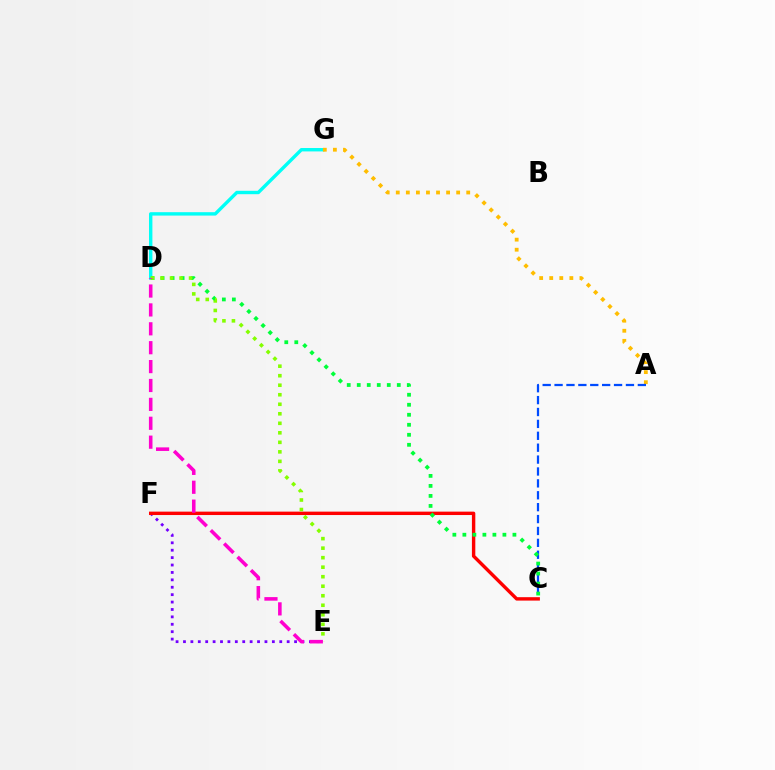{('D', 'G'): [{'color': '#00fff6', 'line_style': 'solid', 'thickness': 2.45}], ('A', 'G'): [{'color': '#ffbd00', 'line_style': 'dotted', 'thickness': 2.73}], ('E', 'F'): [{'color': '#7200ff', 'line_style': 'dotted', 'thickness': 2.01}], ('A', 'C'): [{'color': '#004bff', 'line_style': 'dashed', 'thickness': 1.62}], ('C', 'F'): [{'color': '#ff0000', 'line_style': 'solid', 'thickness': 2.45}], ('C', 'D'): [{'color': '#00ff39', 'line_style': 'dotted', 'thickness': 2.72}], ('D', 'E'): [{'color': '#84ff00', 'line_style': 'dotted', 'thickness': 2.59}, {'color': '#ff00cf', 'line_style': 'dashed', 'thickness': 2.57}]}